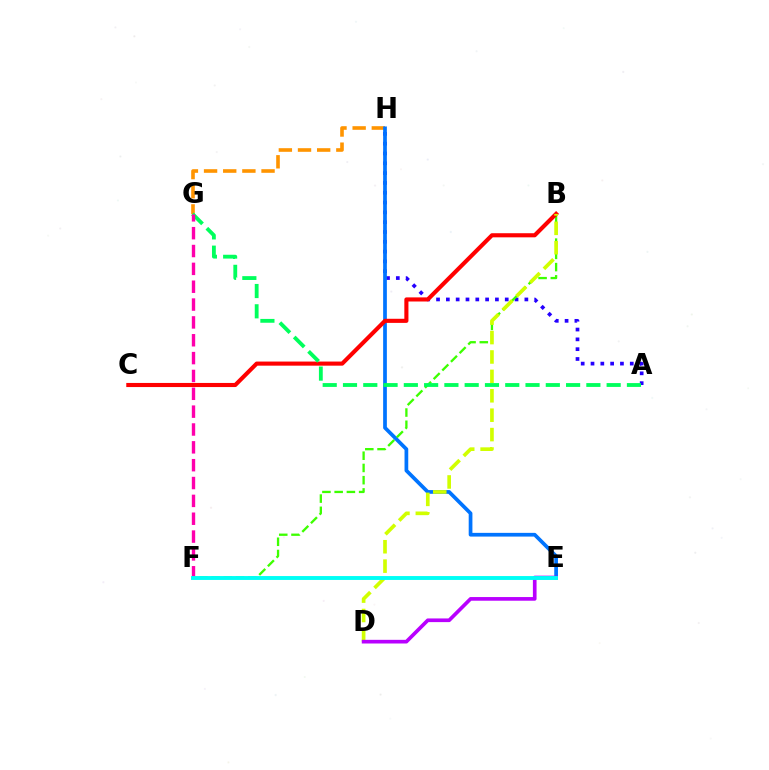{('A', 'H'): [{'color': '#2500ff', 'line_style': 'dotted', 'thickness': 2.67}], ('G', 'H'): [{'color': '#ff9400', 'line_style': 'dashed', 'thickness': 2.6}], ('E', 'H'): [{'color': '#0074ff', 'line_style': 'solid', 'thickness': 2.68}], ('B', 'F'): [{'color': '#3dff00', 'line_style': 'dashed', 'thickness': 1.66}], ('B', 'C'): [{'color': '#ff0000', 'line_style': 'solid', 'thickness': 2.96}], ('B', 'D'): [{'color': '#d1ff00', 'line_style': 'dashed', 'thickness': 2.64}], ('A', 'G'): [{'color': '#00ff5c', 'line_style': 'dashed', 'thickness': 2.76}], ('D', 'E'): [{'color': '#b900ff', 'line_style': 'solid', 'thickness': 2.64}], ('F', 'G'): [{'color': '#ff00ac', 'line_style': 'dashed', 'thickness': 2.42}], ('E', 'F'): [{'color': '#00fff6', 'line_style': 'solid', 'thickness': 2.8}]}